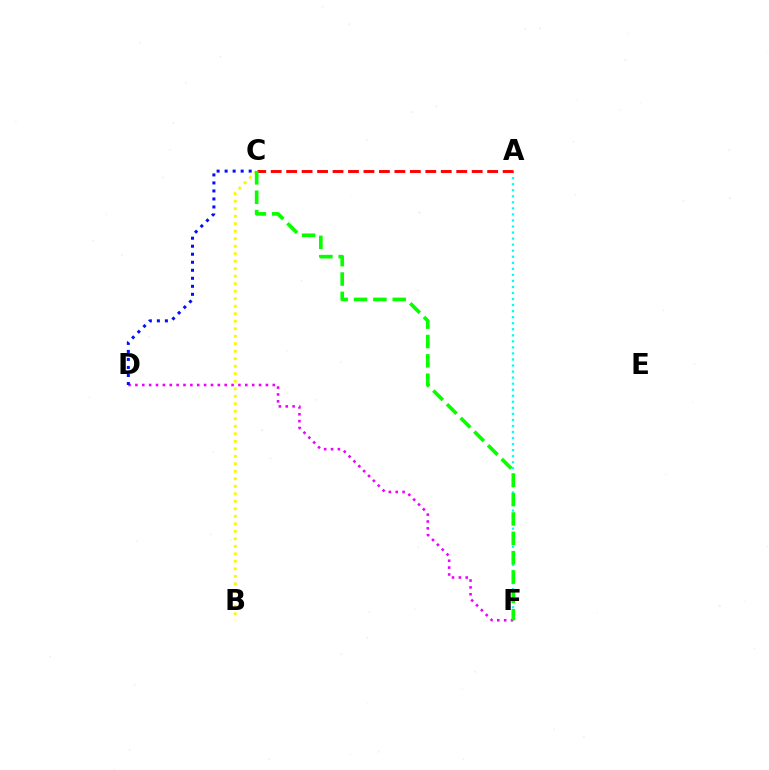{('D', 'F'): [{'color': '#ee00ff', 'line_style': 'dotted', 'thickness': 1.87}], ('A', 'F'): [{'color': '#00fff6', 'line_style': 'dotted', 'thickness': 1.64}], ('C', 'D'): [{'color': '#0010ff', 'line_style': 'dotted', 'thickness': 2.18}], ('B', 'C'): [{'color': '#fcf500', 'line_style': 'dotted', 'thickness': 2.04}], ('A', 'C'): [{'color': '#ff0000', 'line_style': 'dashed', 'thickness': 2.1}], ('C', 'F'): [{'color': '#08ff00', 'line_style': 'dashed', 'thickness': 2.63}]}